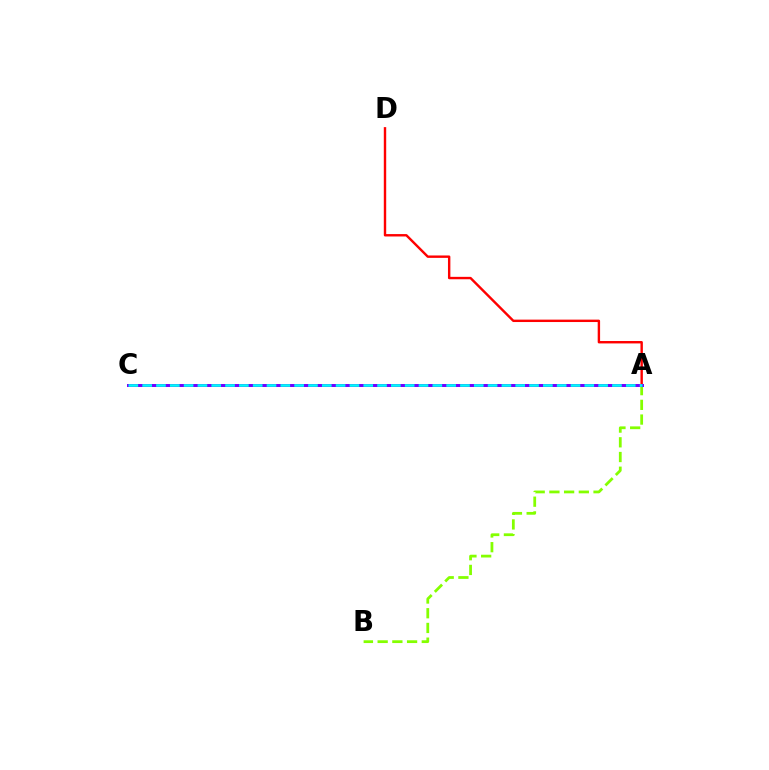{('A', 'B'): [{'color': '#84ff00', 'line_style': 'dashed', 'thickness': 2.0}], ('A', 'D'): [{'color': '#ff0000', 'line_style': 'solid', 'thickness': 1.73}], ('A', 'C'): [{'color': '#7200ff', 'line_style': 'solid', 'thickness': 2.15}, {'color': '#00fff6', 'line_style': 'dashed', 'thickness': 1.88}]}